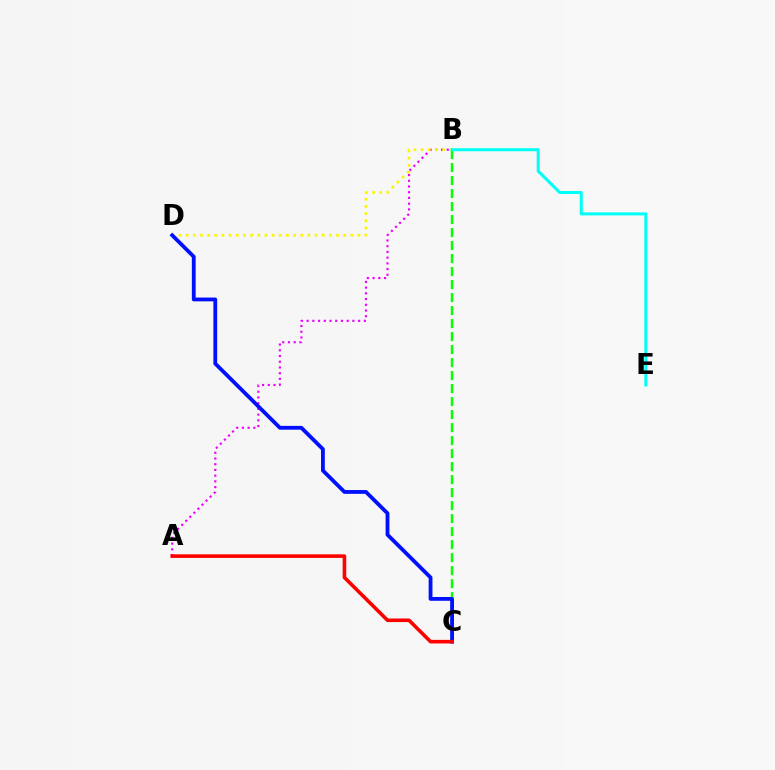{('A', 'B'): [{'color': '#ee00ff', 'line_style': 'dotted', 'thickness': 1.55}], ('B', 'C'): [{'color': '#08ff00', 'line_style': 'dashed', 'thickness': 1.77}], ('B', 'D'): [{'color': '#fcf500', 'line_style': 'dotted', 'thickness': 1.95}], ('C', 'D'): [{'color': '#0010ff', 'line_style': 'solid', 'thickness': 2.74}], ('A', 'C'): [{'color': '#ff0000', 'line_style': 'solid', 'thickness': 2.58}], ('B', 'E'): [{'color': '#00fff6', 'line_style': 'solid', 'thickness': 2.19}]}